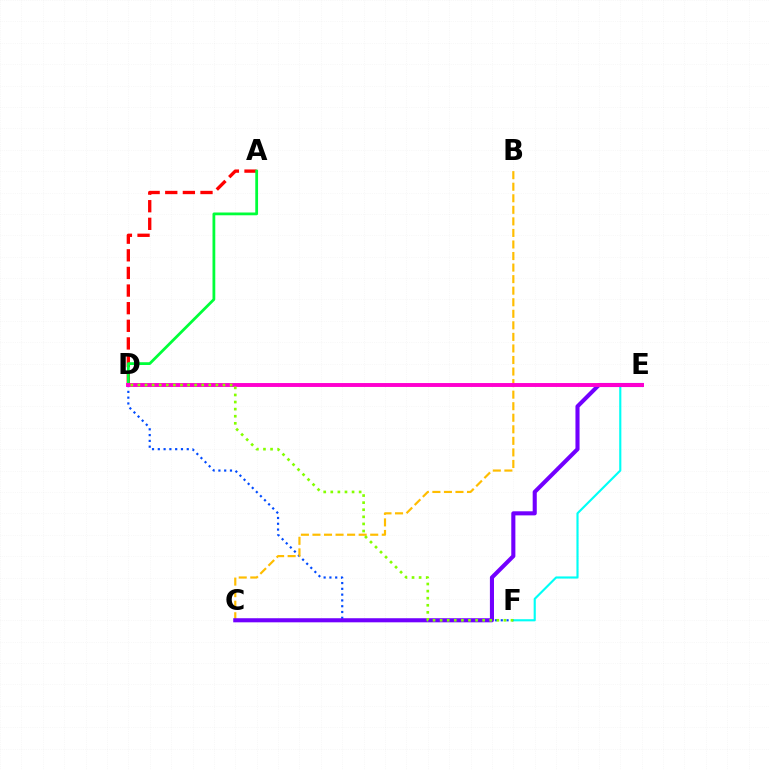{('E', 'F'): [{'color': '#00fff6', 'line_style': 'solid', 'thickness': 1.54}], ('D', 'F'): [{'color': '#004bff', 'line_style': 'dotted', 'thickness': 1.57}, {'color': '#84ff00', 'line_style': 'dotted', 'thickness': 1.93}], ('A', 'D'): [{'color': '#ff0000', 'line_style': 'dashed', 'thickness': 2.39}, {'color': '#00ff39', 'line_style': 'solid', 'thickness': 2.0}], ('B', 'C'): [{'color': '#ffbd00', 'line_style': 'dashed', 'thickness': 1.57}], ('C', 'E'): [{'color': '#7200ff', 'line_style': 'solid', 'thickness': 2.94}], ('D', 'E'): [{'color': '#ff00cf', 'line_style': 'solid', 'thickness': 2.82}]}